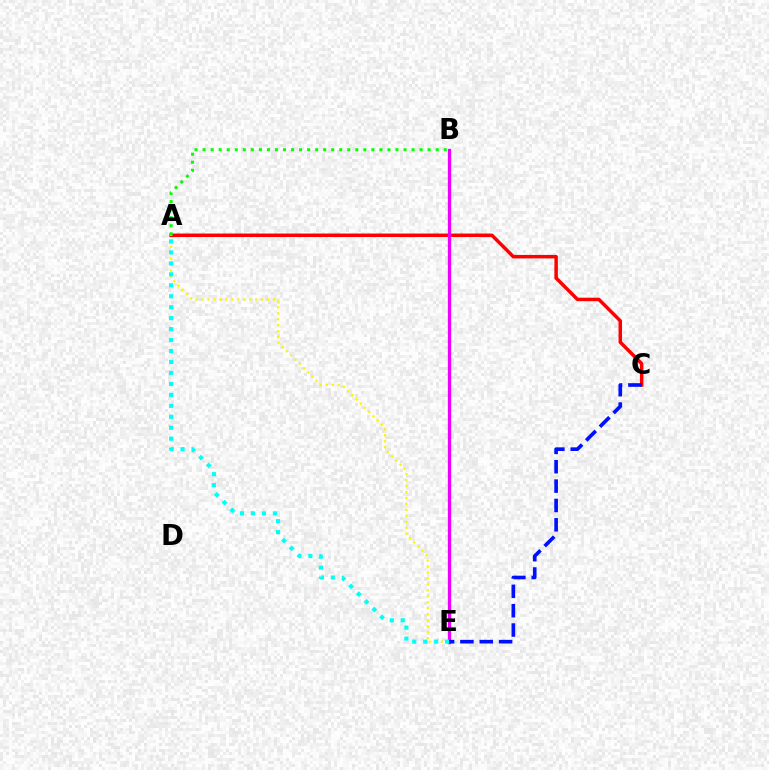{('A', 'C'): [{'color': '#ff0000', 'line_style': 'solid', 'thickness': 2.51}], ('B', 'E'): [{'color': '#ee00ff', 'line_style': 'solid', 'thickness': 2.37}], ('A', 'B'): [{'color': '#08ff00', 'line_style': 'dotted', 'thickness': 2.18}], ('A', 'E'): [{'color': '#fcf500', 'line_style': 'dotted', 'thickness': 1.62}, {'color': '#00fff6', 'line_style': 'dotted', 'thickness': 2.98}], ('C', 'E'): [{'color': '#0010ff', 'line_style': 'dashed', 'thickness': 2.63}]}